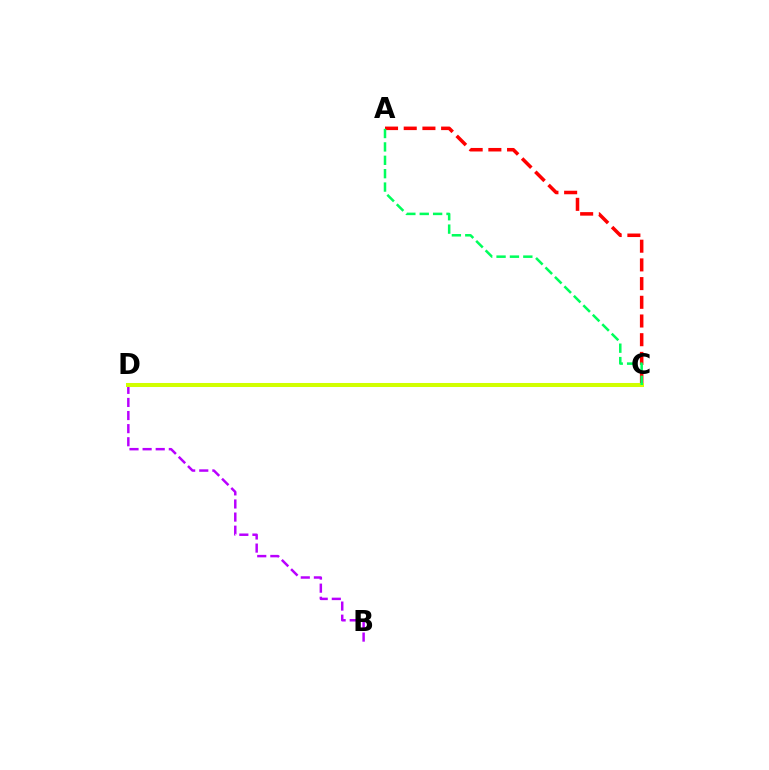{('A', 'C'): [{'color': '#ff0000', 'line_style': 'dashed', 'thickness': 2.54}, {'color': '#00ff5c', 'line_style': 'dashed', 'thickness': 1.82}], ('C', 'D'): [{'color': '#0074ff', 'line_style': 'dotted', 'thickness': 2.55}, {'color': '#d1ff00', 'line_style': 'solid', 'thickness': 2.9}], ('B', 'D'): [{'color': '#b900ff', 'line_style': 'dashed', 'thickness': 1.78}]}